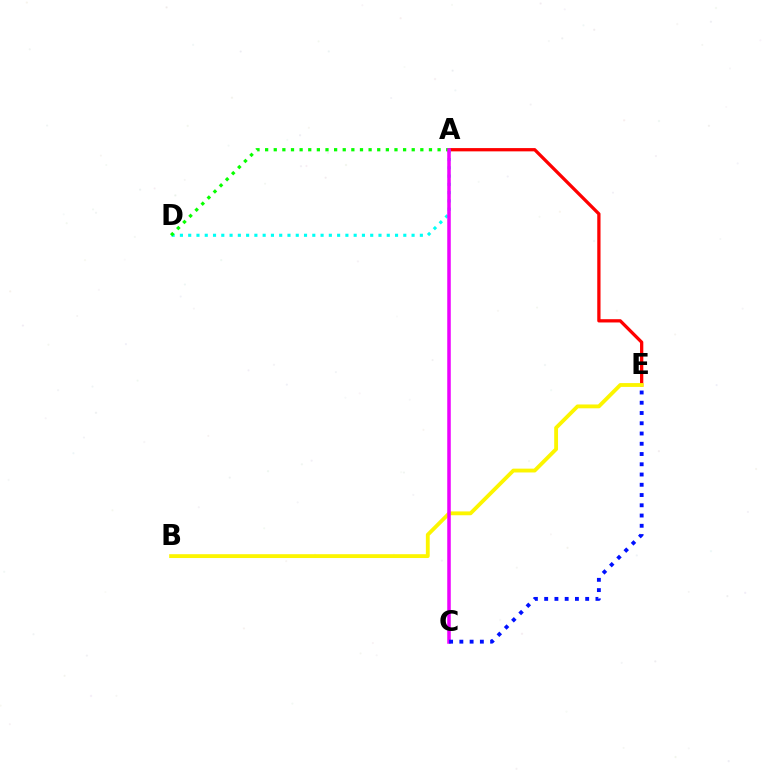{('A', 'E'): [{'color': '#ff0000', 'line_style': 'solid', 'thickness': 2.36}], ('B', 'E'): [{'color': '#fcf500', 'line_style': 'solid', 'thickness': 2.76}], ('A', 'D'): [{'color': '#00fff6', 'line_style': 'dotted', 'thickness': 2.25}, {'color': '#08ff00', 'line_style': 'dotted', 'thickness': 2.34}], ('A', 'C'): [{'color': '#ee00ff', 'line_style': 'solid', 'thickness': 2.53}], ('C', 'E'): [{'color': '#0010ff', 'line_style': 'dotted', 'thickness': 2.79}]}